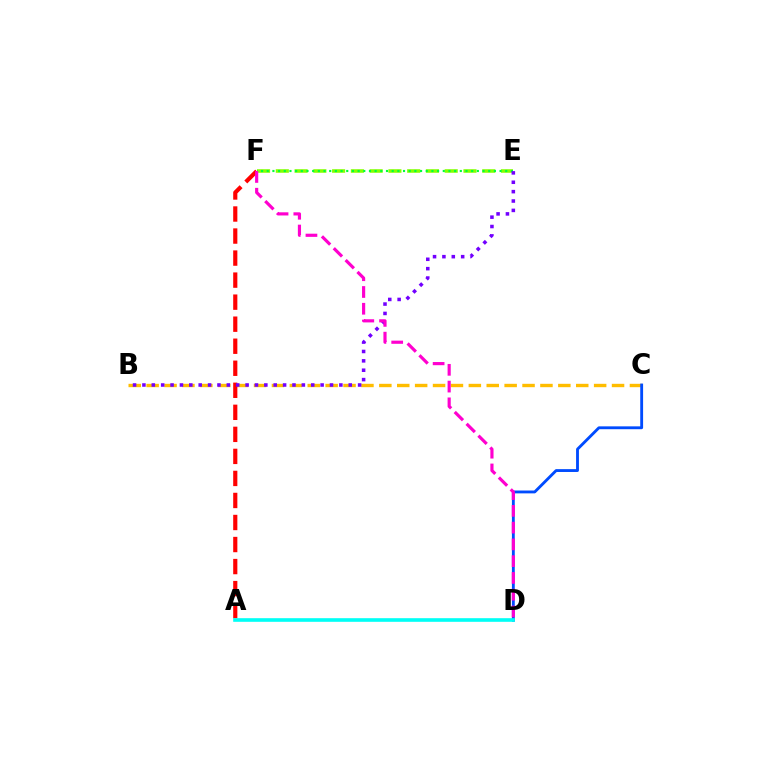{('B', 'C'): [{'color': '#ffbd00', 'line_style': 'dashed', 'thickness': 2.43}], ('E', 'F'): [{'color': '#84ff00', 'line_style': 'dashed', 'thickness': 2.55}, {'color': '#00ff39', 'line_style': 'dotted', 'thickness': 1.54}], ('A', 'F'): [{'color': '#ff0000', 'line_style': 'dashed', 'thickness': 2.99}], ('B', 'E'): [{'color': '#7200ff', 'line_style': 'dotted', 'thickness': 2.55}], ('C', 'D'): [{'color': '#004bff', 'line_style': 'solid', 'thickness': 2.05}], ('A', 'D'): [{'color': '#00fff6', 'line_style': 'solid', 'thickness': 2.61}], ('D', 'F'): [{'color': '#ff00cf', 'line_style': 'dashed', 'thickness': 2.28}]}